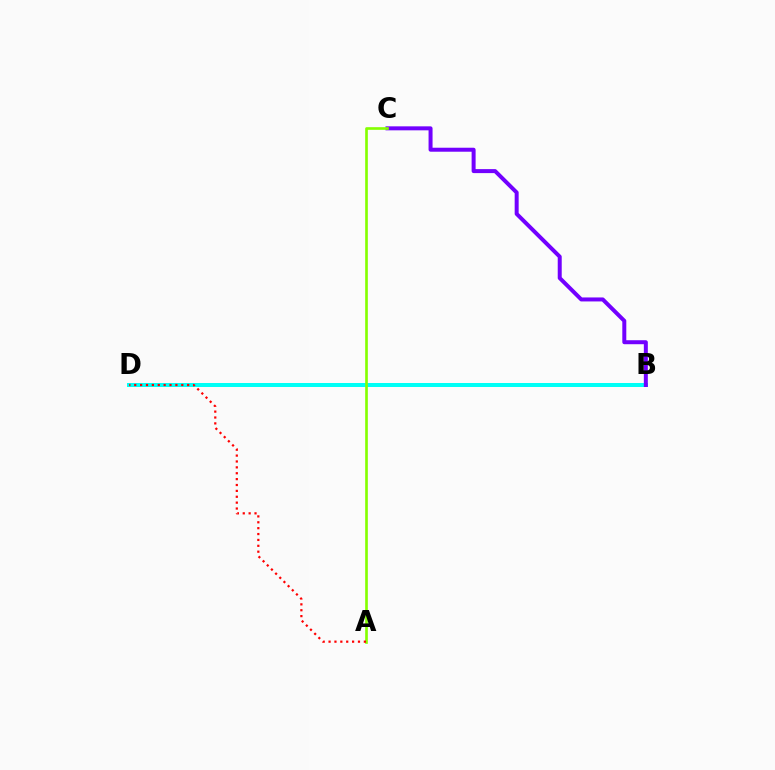{('B', 'D'): [{'color': '#00fff6', 'line_style': 'solid', 'thickness': 2.88}], ('B', 'C'): [{'color': '#7200ff', 'line_style': 'solid', 'thickness': 2.87}], ('A', 'C'): [{'color': '#84ff00', 'line_style': 'solid', 'thickness': 1.91}], ('A', 'D'): [{'color': '#ff0000', 'line_style': 'dotted', 'thickness': 1.6}]}